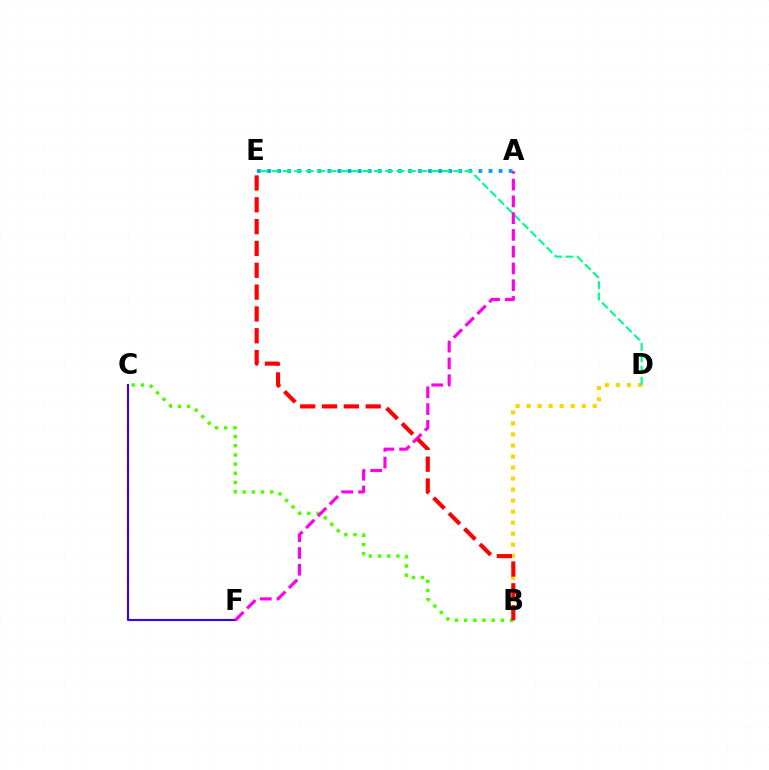{('A', 'E'): [{'color': '#009eff', 'line_style': 'dotted', 'thickness': 2.74}], ('B', 'D'): [{'color': '#ffd500', 'line_style': 'dotted', 'thickness': 3.0}], ('C', 'F'): [{'color': '#3700ff', 'line_style': 'solid', 'thickness': 1.52}], ('D', 'E'): [{'color': '#00ff86', 'line_style': 'dashed', 'thickness': 1.54}], ('B', 'C'): [{'color': '#4fff00', 'line_style': 'dotted', 'thickness': 2.5}], ('A', 'F'): [{'color': '#ff00ed', 'line_style': 'dashed', 'thickness': 2.28}], ('B', 'E'): [{'color': '#ff0000', 'line_style': 'dashed', 'thickness': 2.97}]}